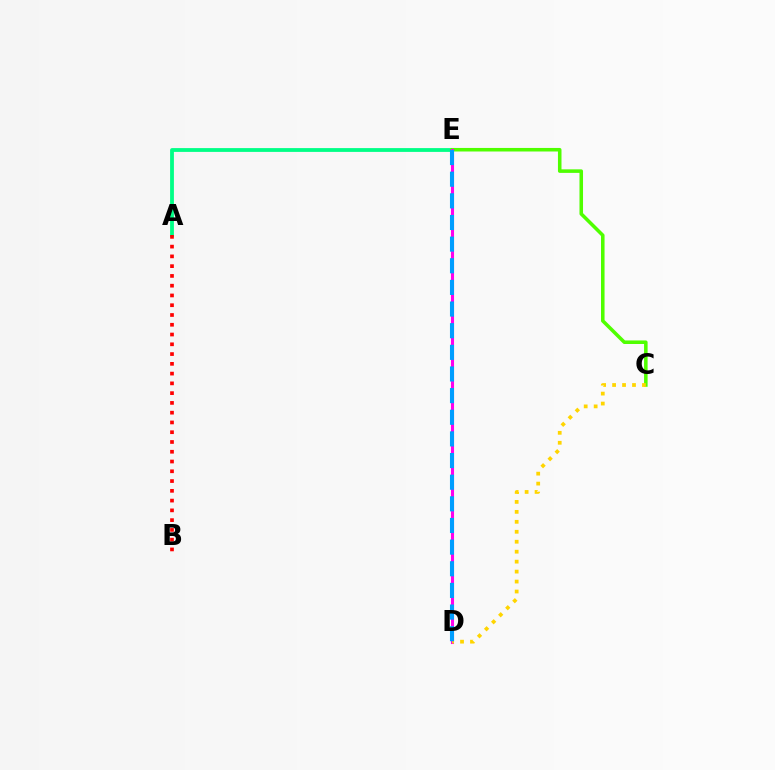{('A', 'E'): [{'color': '#00ff86', 'line_style': 'solid', 'thickness': 2.74}], ('D', 'E'): [{'color': '#3700ff', 'line_style': 'dotted', 'thickness': 2.01}, {'color': '#ff00ed', 'line_style': 'solid', 'thickness': 2.21}, {'color': '#009eff', 'line_style': 'dashed', 'thickness': 2.94}], ('C', 'E'): [{'color': '#4fff00', 'line_style': 'solid', 'thickness': 2.55}], ('C', 'D'): [{'color': '#ffd500', 'line_style': 'dotted', 'thickness': 2.71}], ('A', 'B'): [{'color': '#ff0000', 'line_style': 'dotted', 'thickness': 2.65}]}